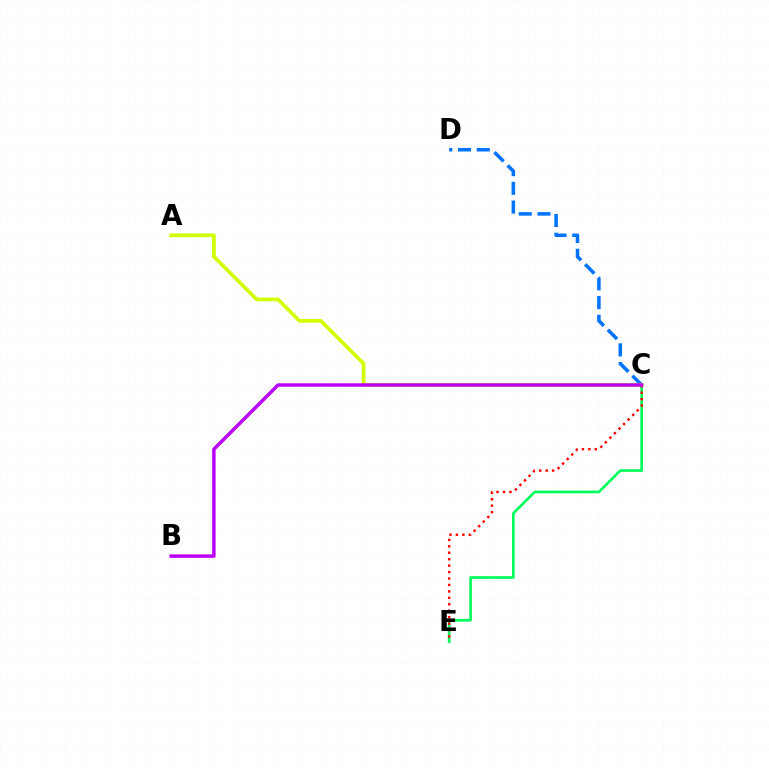{('C', 'D'): [{'color': '#0074ff', 'line_style': 'dashed', 'thickness': 2.54}], ('C', 'E'): [{'color': '#00ff5c', 'line_style': 'solid', 'thickness': 1.93}, {'color': '#ff0000', 'line_style': 'dotted', 'thickness': 1.75}], ('A', 'C'): [{'color': '#d1ff00', 'line_style': 'solid', 'thickness': 2.68}], ('B', 'C'): [{'color': '#b900ff', 'line_style': 'solid', 'thickness': 2.48}]}